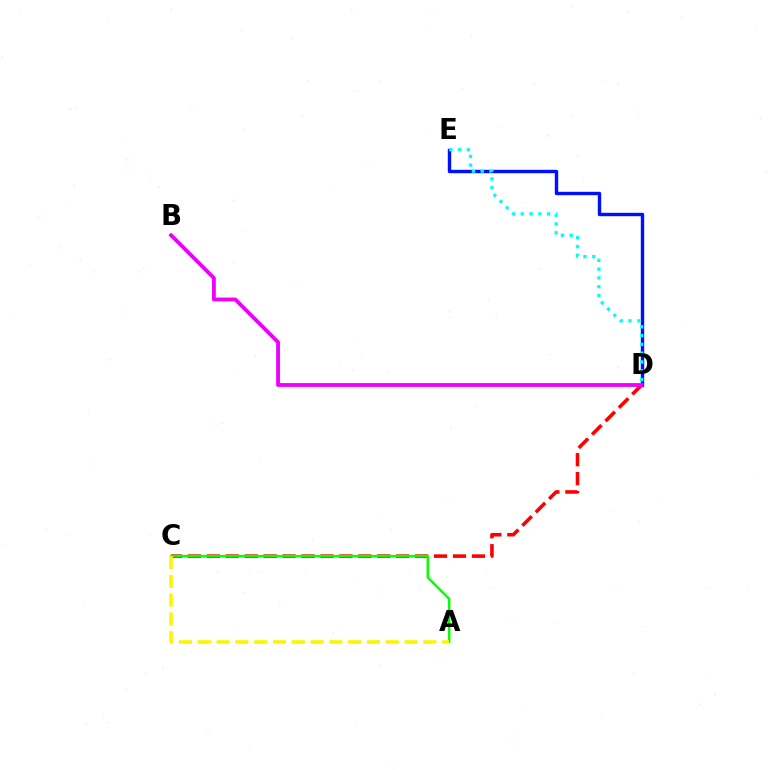{('D', 'E'): [{'color': '#0010ff', 'line_style': 'solid', 'thickness': 2.44}, {'color': '#00fff6', 'line_style': 'dotted', 'thickness': 2.39}], ('C', 'D'): [{'color': '#ff0000', 'line_style': 'dashed', 'thickness': 2.57}], ('A', 'C'): [{'color': '#08ff00', 'line_style': 'solid', 'thickness': 1.8}, {'color': '#fcf500', 'line_style': 'dashed', 'thickness': 2.55}], ('B', 'D'): [{'color': '#ee00ff', 'line_style': 'solid', 'thickness': 2.76}]}